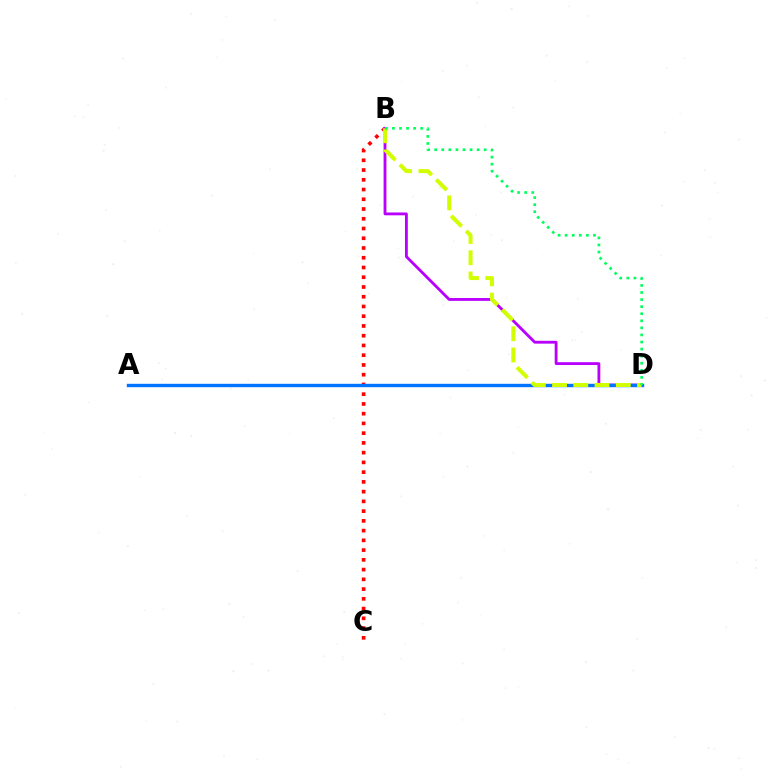{('B', 'C'): [{'color': '#ff0000', 'line_style': 'dotted', 'thickness': 2.65}], ('B', 'D'): [{'color': '#b900ff', 'line_style': 'solid', 'thickness': 2.04}, {'color': '#d1ff00', 'line_style': 'dashed', 'thickness': 2.89}, {'color': '#00ff5c', 'line_style': 'dotted', 'thickness': 1.92}], ('A', 'D'): [{'color': '#0074ff', 'line_style': 'solid', 'thickness': 2.44}]}